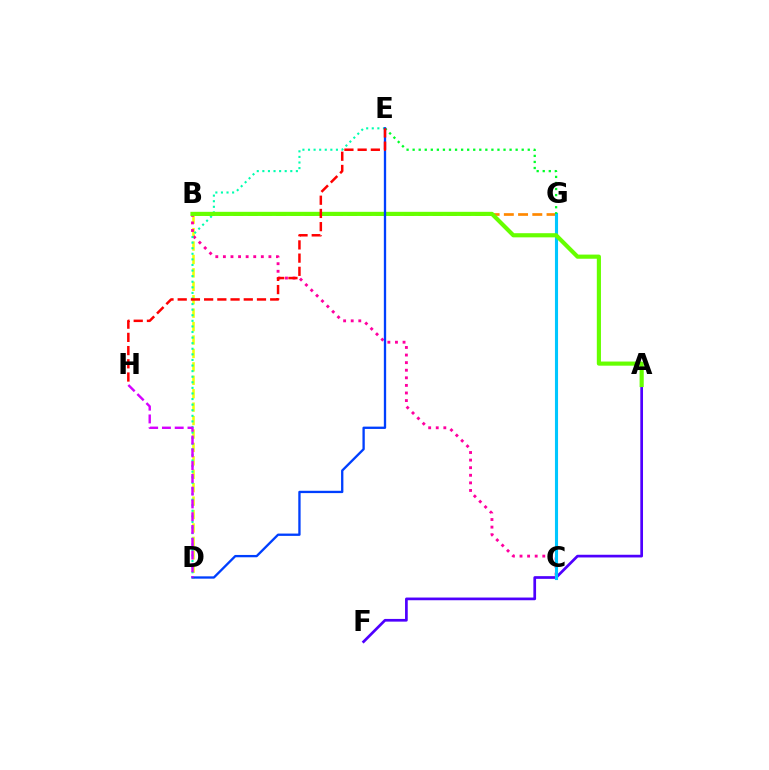{('B', 'G'): [{'color': '#ff8800', 'line_style': 'dashed', 'thickness': 1.93}], ('B', 'D'): [{'color': '#eeff00', 'line_style': 'dashed', 'thickness': 1.82}], ('A', 'F'): [{'color': '#4f00ff', 'line_style': 'solid', 'thickness': 1.95}], ('B', 'C'): [{'color': '#ff00a0', 'line_style': 'dotted', 'thickness': 2.06}], ('C', 'G'): [{'color': '#00c7ff', 'line_style': 'solid', 'thickness': 2.24}], ('E', 'G'): [{'color': '#00ff27', 'line_style': 'dotted', 'thickness': 1.65}], ('D', 'E'): [{'color': '#00ffaf', 'line_style': 'dotted', 'thickness': 1.52}, {'color': '#003fff', 'line_style': 'solid', 'thickness': 1.67}], ('A', 'B'): [{'color': '#66ff00', 'line_style': 'solid', 'thickness': 2.99}], ('D', 'H'): [{'color': '#d600ff', 'line_style': 'dashed', 'thickness': 1.74}], ('E', 'H'): [{'color': '#ff0000', 'line_style': 'dashed', 'thickness': 1.8}]}